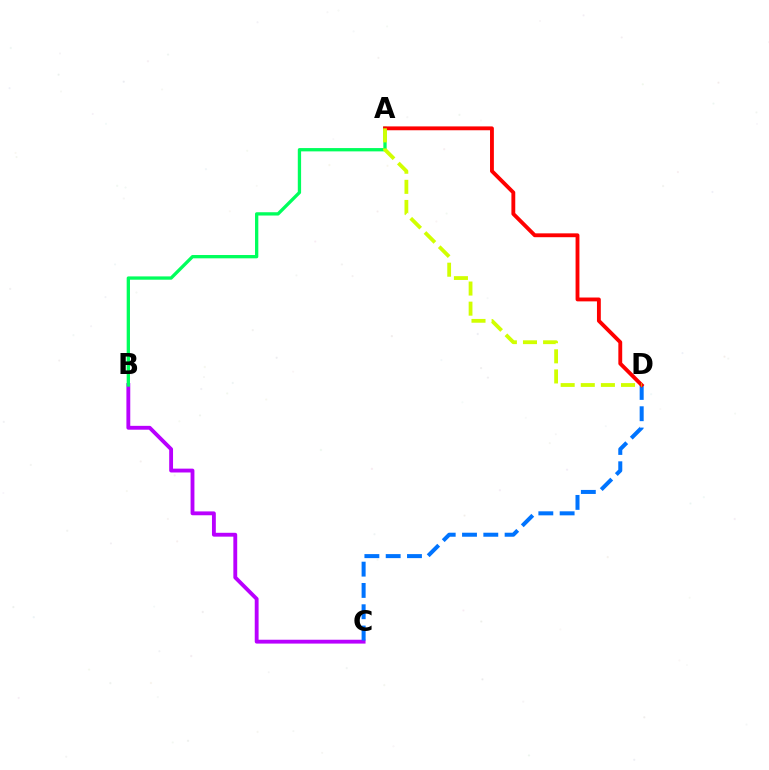{('B', 'C'): [{'color': '#b900ff', 'line_style': 'solid', 'thickness': 2.77}], ('A', 'B'): [{'color': '#00ff5c', 'line_style': 'solid', 'thickness': 2.38}], ('C', 'D'): [{'color': '#0074ff', 'line_style': 'dashed', 'thickness': 2.89}], ('A', 'D'): [{'color': '#ff0000', 'line_style': 'solid', 'thickness': 2.77}, {'color': '#d1ff00', 'line_style': 'dashed', 'thickness': 2.73}]}